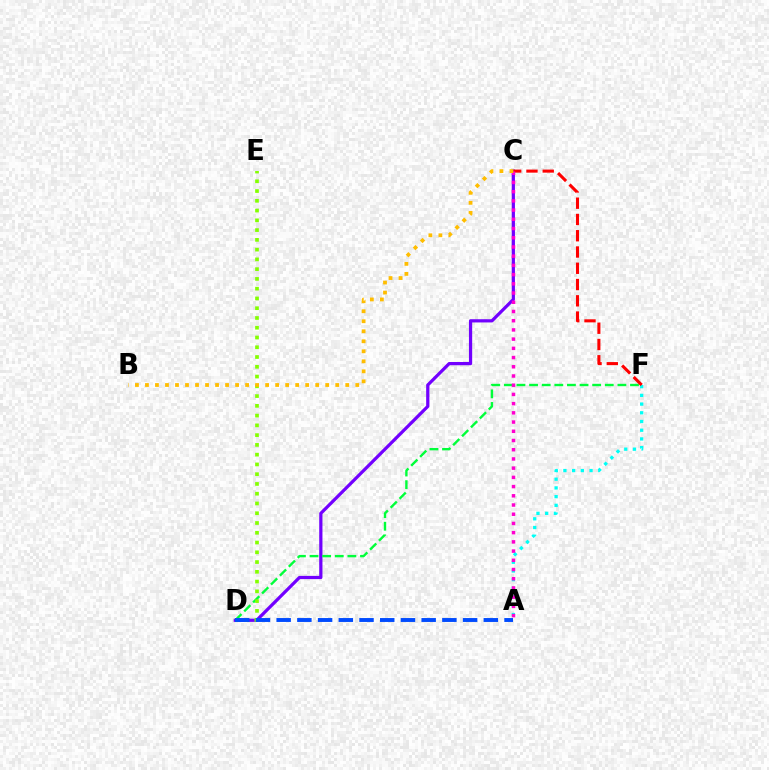{('A', 'F'): [{'color': '#00fff6', 'line_style': 'dotted', 'thickness': 2.37}], ('C', 'D'): [{'color': '#7200ff', 'line_style': 'solid', 'thickness': 2.32}], ('D', 'F'): [{'color': '#00ff39', 'line_style': 'dashed', 'thickness': 1.71}], ('C', 'F'): [{'color': '#ff0000', 'line_style': 'dashed', 'thickness': 2.21}], ('A', 'C'): [{'color': '#ff00cf', 'line_style': 'dotted', 'thickness': 2.5}], ('D', 'E'): [{'color': '#84ff00', 'line_style': 'dotted', 'thickness': 2.65}], ('B', 'C'): [{'color': '#ffbd00', 'line_style': 'dotted', 'thickness': 2.72}], ('A', 'D'): [{'color': '#004bff', 'line_style': 'dashed', 'thickness': 2.81}]}